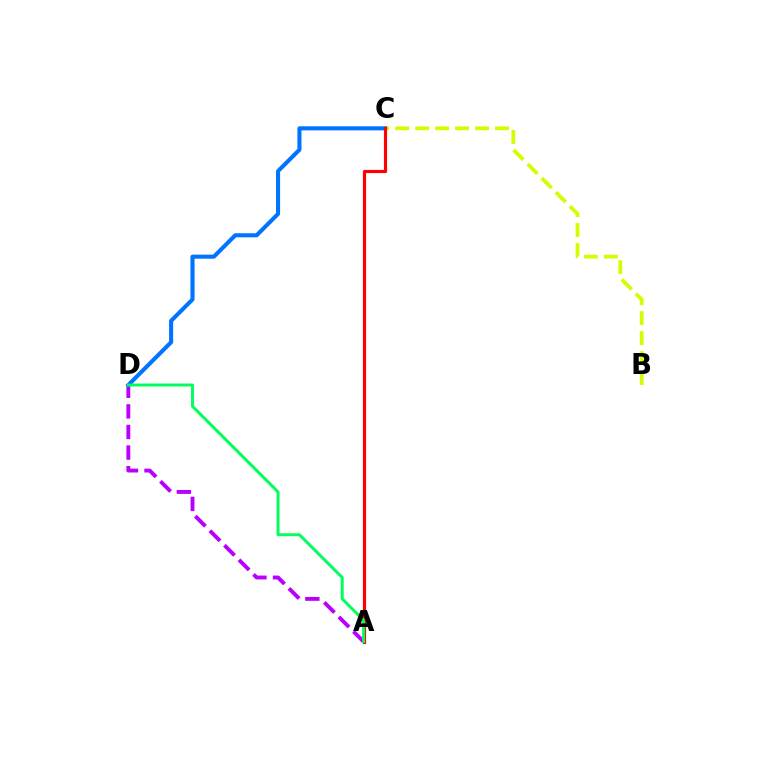{('A', 'D'): [{'color': '#b900ff', 'line_style': 'dashed', 'thickness': 2.8}, {'color': '#00ff5c', 'line_style': 'solid', 'thickness': 2.12}], ('B', 'C'): [{'color': '#d1ff00', 'line_style': 'dashed', 'thickness': 2.71}], ('C', 'D'): [{'color': '#0074ff', 'line_style': 'solid', 'thickness': 2.94}], ('A', 'C'): [{'color': '#ff0000', 'line_style': 'solid', 'thickness': 2.27}]}